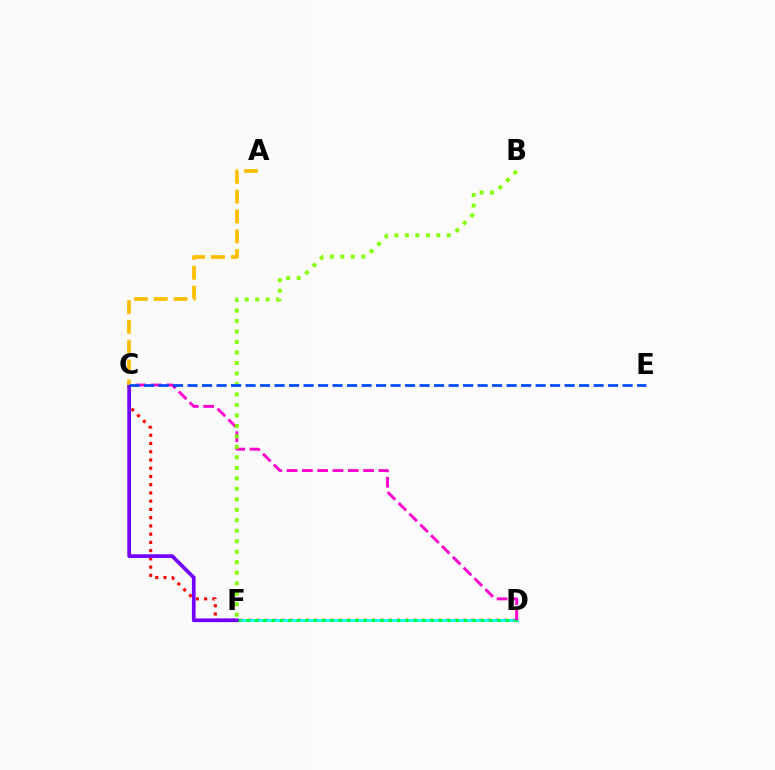{('C', 'D'): [{'color': '#ff0000', 'line_style': 'dotted', 'thickness': 2.24}, {'color': '#ff00cf', 'line_style': 'dashed', 'thickness': 2.08}], ('D', 'F'): [{'color': '#00fff6', 'line_style': 'solid', 'thickness': 1.9}, {'color': '#00ff39', 'line_style': 'dotted', 'thickness': 2.28}], ('C', 'F'): [{'color': '#7200ff', 'line_style': 'solid', 'thickness': 2.66}], ('B', 'F'): [{'color': '#84ff00', 'line_style': 'dotted', 'thickness': 2.85}], ('A', 'C'): [{'color': '#ffbd00', 'line_style': 'dashed', 'thickness': 2.7}], ('C', 'E'): [{'color': '#004bff', 'line_style': 'dashed', 'thickness': 1.97}]}